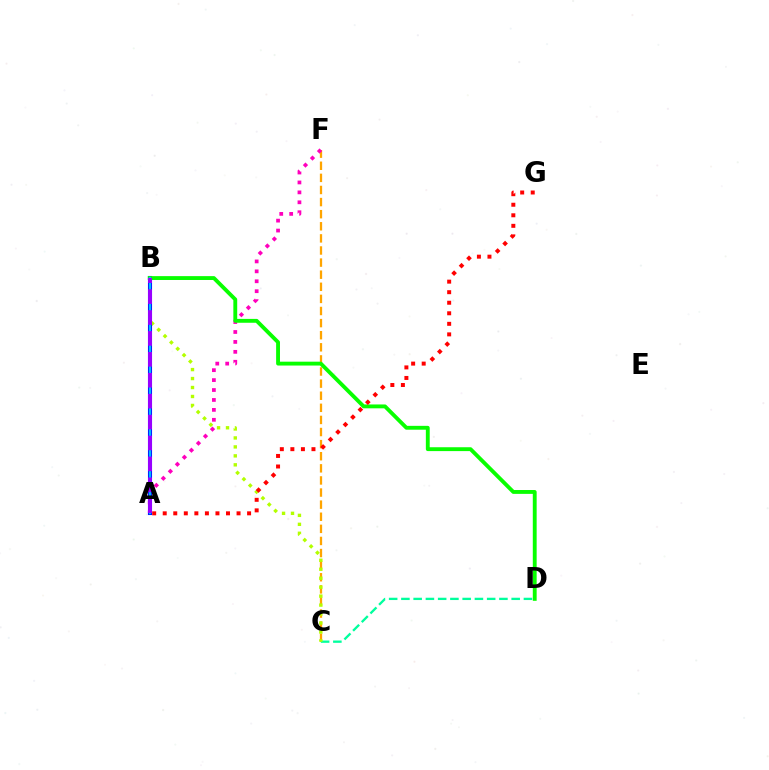{('C', 'F'): [{'color': '#ffa500', 'line_style': 'dashed', 'thickness': 1.64}], ('C', 'D'): [{'color': '#00ff9d', 'line_style': 'dashed', 'thickness': 1.66}], ('B', 'C'): [{'color': '#b3ff00', 'line_style': 'dotted', 'thickness': 2.44}], ('A', 'F'): [{'color': '#ff00bd', 'line_style': 'dotted', 'thickness': 2.7}], ('A', 'B'): [{'color': '#0010ff', 'line_style': 'solid', 'thickness': 2.94}, {'color': '#00b5ff', 'line_style': 'solid', 'thickness': 1.64}, {'color': '#9b00ff', 'line_style': 'dashed', 'thickness': 2.84}], ('B', 'D'): [{'color': '#08ff00', 'line_style': 'solid', 'thickness': 2.78}], ('A', 'G'): [{'color': '#ff0000', 'line_style': 'dotted', 'thickness': 2.87}]}